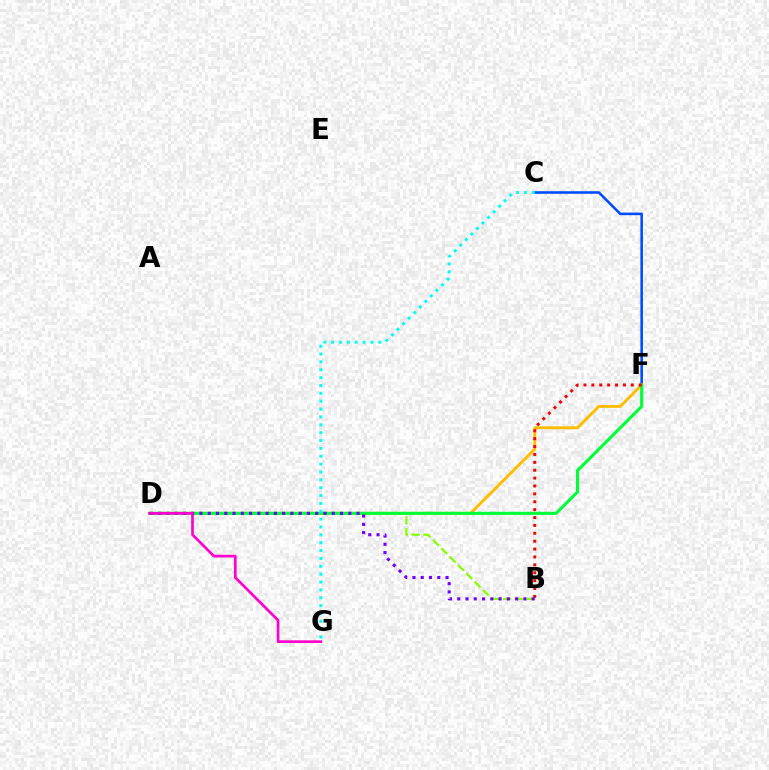{('C', 'F'): [{'color': '#004bff', 'line_style': 'solid', 'thickness': 1.85}], ('B', 'D'): [{'color': '#84ff00', 'line_style': 'dashed', 'thickness': 1.6}, {'color': '#7200ff', 'line_style': 'dotted', 'thickness': 2.25}], ('D', 'F'): [{'color': '#ffbd00', 'line_style': 'solid', 'thickness': 2.1}, {'color': '#00ff39', 'line_style': 'solid', 'thickness': 2.21}], ('B', 'F'): [{'color': '#ff0000', 'line_style': 'dotted', 'thickness': 2.14}], ('C', 'G'): [{'color': '#00fff6', 'line_style': 'dotted', 'thickness': 2.14}], ('D', 'G'): [{'color': '#ff00cf', 'line_style': 'solid', 'thickness': 1.93}]}